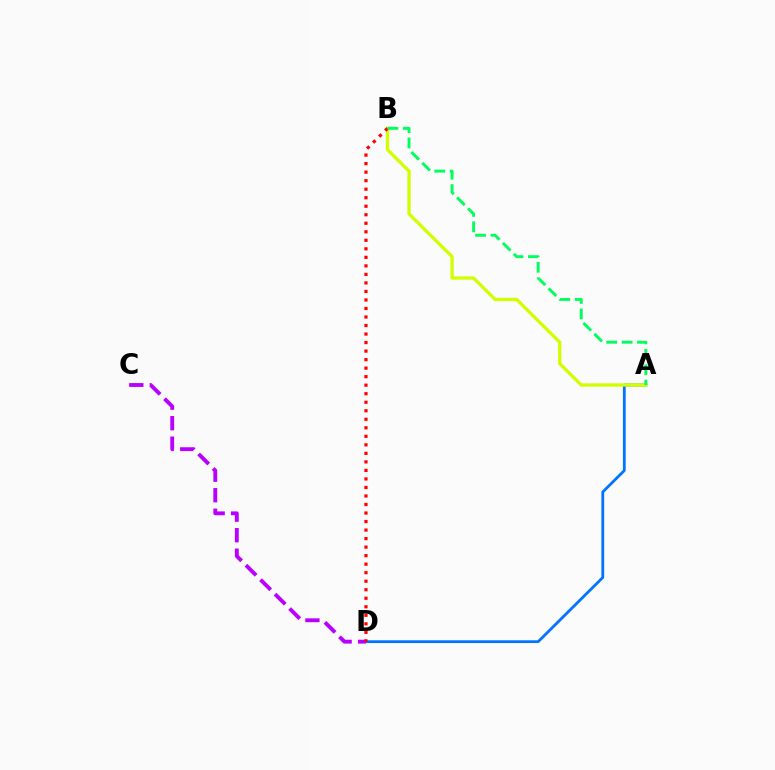{('A', 'D'): [{'color': '#0074ff', 'line_style': 'solid', 'thickness': 2.0}], ('A', 'B'): [{'color': '#d1ff00', 'line_style': 'solid', 'thickness': 2.37}, {'color': '#00ff5c', 'line_style': 'dashed', 'thickness': 2.09}], ('C', 'D'): [{'color': '#b900ff', 'line_style': 'dashed', 'thickness': 2.79}], ('B', 'D'): [{'color': '#ff0000', 'line_style': 'dotted', 'thickness': 2.32}]}